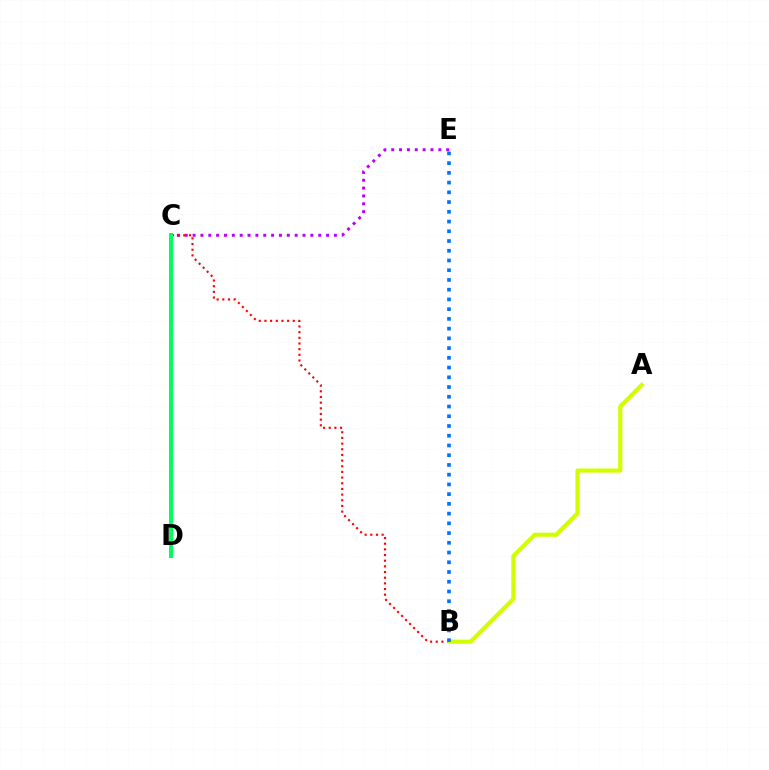{('C', 'E'): [{'color': '#b900ff', 'line_style': 'dotted', 'thickness': 2.13}], ('B', 'C'): [{'color': '#ff0000', 'line_style': 'dotted', 'thickness': 1.54}], ('A', 'B'): [{'color': '#d1ff00', 'line_style': 'solid', 'thickness': 2.99}], ('B', 'E'): [{'color': '#0074ff', 'line_style': 'dotted', 'thickness': 2.65}], ('C', 'D'): [{'color': '#00ff5c', 'line_style': 'solid', 'thickness': 2.85}]}